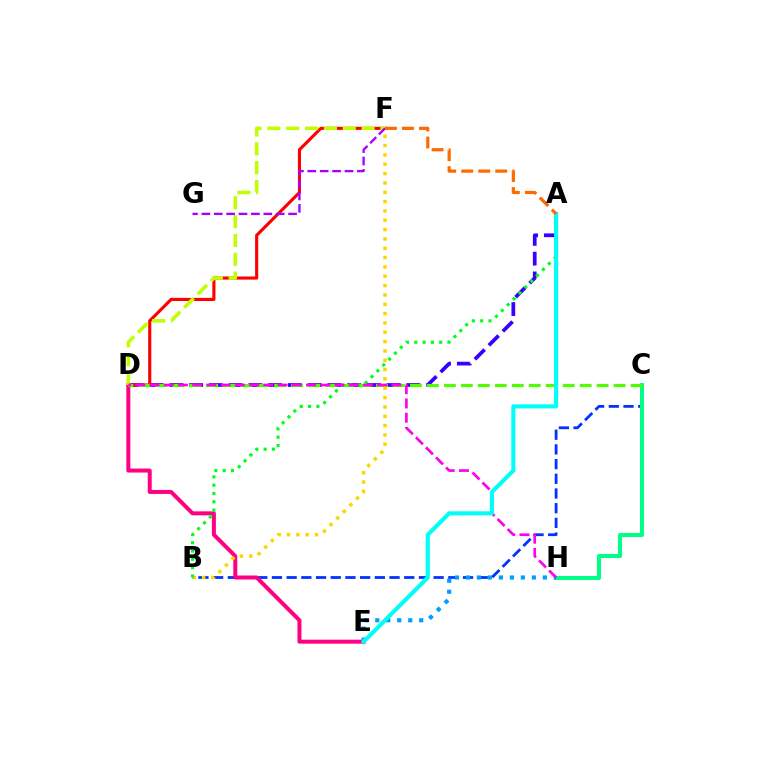{('B', 'C'): [{'color': '#0033ff', 'line_style': 'dashed', 'thickness': 2.0}], ('A', 'D'): [{'color': '#3700ff', 'line_style': 'dashed', 'thickness': 2.68}], ('C', 'H'): [{'color': '#00ff86', 'line_style': 'solid', 'thickness': 2.89}], ('D', 'F'): [{'color': '#ff0000', 'line_style': 'solid', 'thickness': 2.24}, {'color': '#bfff00', 'line_style': 'dashed', 'thickness': 2.56}], ('D', 'E'): [{'color': '#ff0082', 'line_style': 'solid', 'thickness': 2.87}], ('C', 'D'): [{'color': '#4fff00', 'line_style': 'dashed', 'thickness': 2.31}], ('E', 'H'): [{'color': '#009eff', 'line_style': 'dotted', 'thickness': 2.99}], ('B', 'F'): [{'color': '#ffd500', 'line_style': 'dotted', 'thickness': 2.54}], ('A', 'B'): [{'color': '#00ff1b', 'line_style': 'dotted', 'thickness': 2.26}], ('F', 'G'): [{'color': '#a700ff', 'line_style': 'dashed', 'thickness': 1.68}], ('D', 'H'): [{'color': '#ff00ed', 'line_style': 'dashed', 'thickness': 1.93}], ('A', 'E'): [{'color': '#00fff6', 'line_style': 'solid', 'thickness': 2.96}], ('A', 'F'): [{'color': '#ff6a00', 'line_style': 'dashed', 'thickness': 2.31}]}